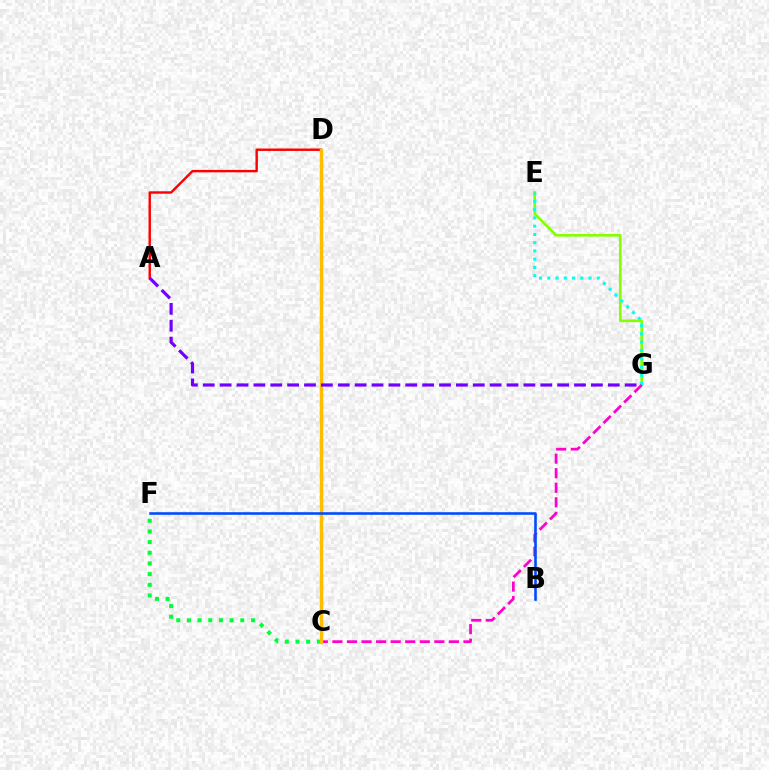{('C', 'F'): [{'color': '#00ff39', 'line_style': 'dotted', 'thickness': 2.9}], ('E', 'G'): [{'color': '#84ff00', 'line_style': 'solid', 'thickness': 1.91}, {'color': '#00fff6', 'line_style': 'dotted', 'thickness': 2.24}], ('C', 'G'): [{'color': '#ff00cf', 'line_style': 'dashed', 'thickness': 1.98}], ('A', 'D'): [{'color': '#ff0000', 'line_style': 'solid', 'thickness': 1.75}], ('C', 'D'): [{'color': '#ffbd00', 'line_style': 'solid', 'thickness': 2.47}], ('A', 'G'): [{'color': '#7200ff', 'line_style': 'dashed', 'thickness': 2.29}], ('B', 'F'): [{'color': '#004bff', 'line_style': 'solid', 'thickness': 1.86}]}